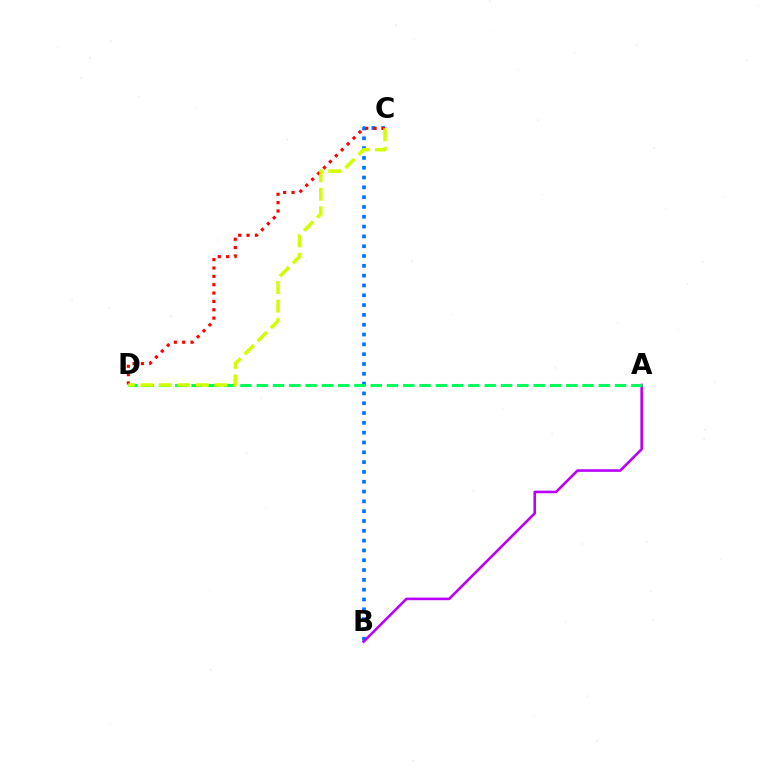{('B', 'C'): [{'color': '#0074ff', 'line_style': 'dotted', 'thickness': 2.67}], ('A', 'B'): [{'color': '#b900ff', 'line_style': 'solid', 'thickness': 1.87}], ('A', 'D'): [{'color': '#00ff5c', 'line_style': 'dashed', 'thickness': 2.21}], ('C', 'D'): [{'color': '#ff0000', 'line_style': 'dotted', 'thickness': 2.27}, {'color': '#d1ff00', 'line_style': 'dashed', 'thickness': 2.51}]}